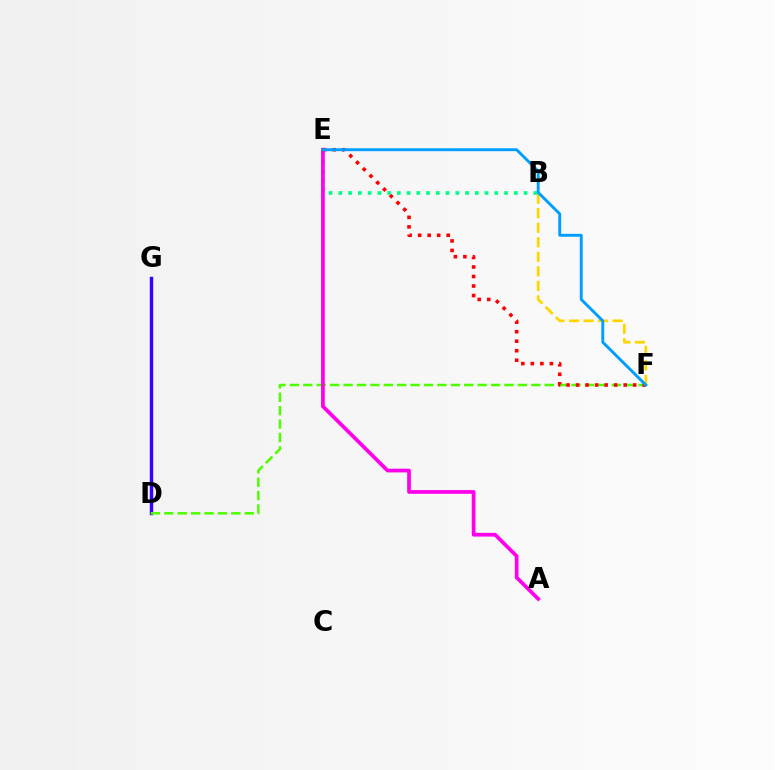{('D', 'G'): [{'color': '#3700ff', 'line_style': 'solid', 'thickness': 2.47}], ('B', 'F'): [{'color': '#ffd500', 'line_style': 'dashed', 'thickness': 1.98}], ('D', 'F'): [{'color': '#4fff00', 'line_style': 'dashed', 'thickness': 1.82}], ('E', 'F'): [{'color': '#ff0000', 'line_style': 'dotted', 'thickness': 2.59}, {'color': '#009eff', 'line_style': 'solid', 'thickness': 2.09}], ('B', 'E'): [{'color': '#00ff86', 'line_style': 'dotted', 'thickness': 2.65}], ('A', 'E'): [{'color': '#ff00ed', 'line_style': 'solid', 'thickness': 2.68}]}